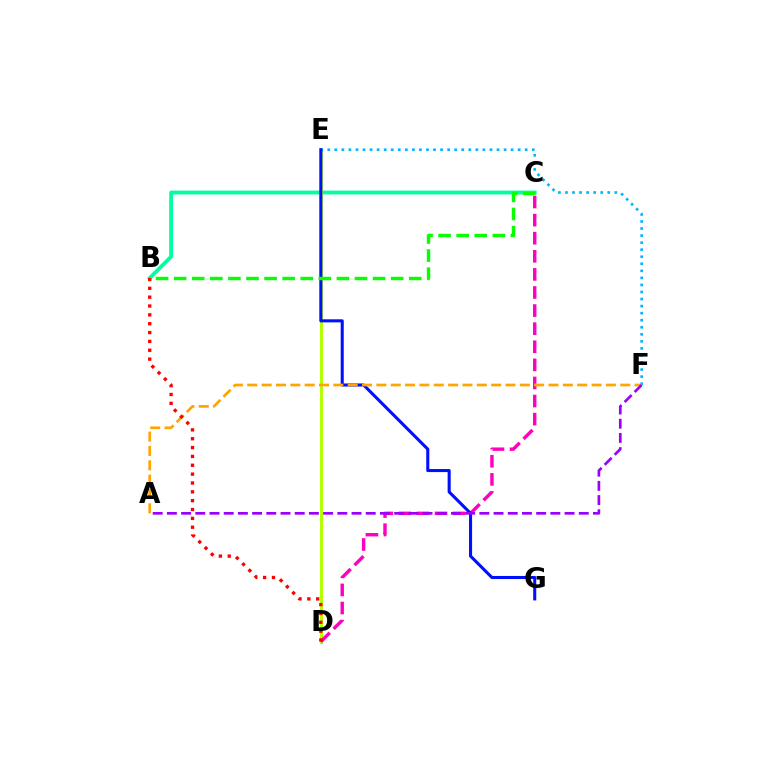{('B', 'C'): [{'color': '#00ff9d', 'line_style': 'solid', 'thickness': 2.75}, {'color': '#08ff00', 'line_style': 'dashed', 'thickness': 2.46}], ('D', 'E'): [{'color': '#b3ff00', 'line_style': 'solid', 'thickness': 2.13}], ('E', 'F'): [{'color': '#00b5ff', 'line_style': 'dotted', 'thickness': 1.92}], ('C', 'D'): [{'color': '#ff00bd', 'line_style': 'dashed', 'thickness': 2.46}], ('E', 'G'): [{'color': '#0010ff', 'line_style': 'solid', 'thickness': 2.21}], ('A', 'F'): [{'color': '#ffa500', 'line_style': 'dashed', 'thickness': 1.95}, {'color': '#9b00ff', 'line_style': 'dashed', 'thickness': 1.93}], ('B', 'D'): [{'color': '#ff0000', 'line_style': 'dotted', 'thickness': 2.4}]}